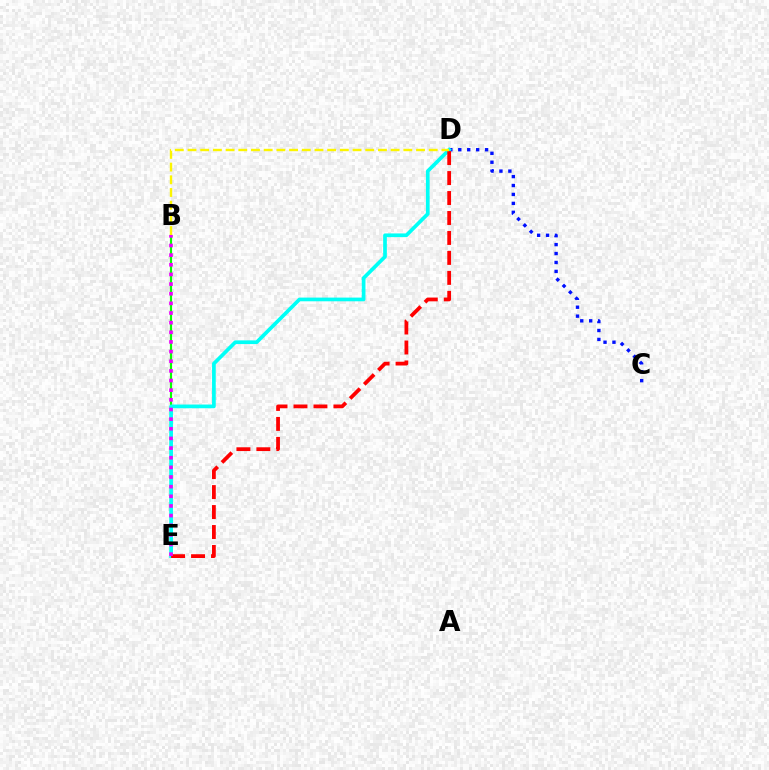{('C', 'D'): [{'color': '#0010ff', 'line_style': 'dotted', 'thickness': 2.43}], ('B', 'E'): [{'color': '#08ff00', 'line_style': 'solid', 'thickness': 1.56}, {'color': '#ee00ff', 'line_style': 'dotted', 'thickness': 2.62}], ('D', 'E'): [{'color': '#00fff6', 'line_style': 'solid', 'thickness': 2.66}, {'color': '#ff0000', 'line_style': 'dashed', 'thickness': 2.71}], ('B', 'D'): [{'color': '#fcf500', 'line_style': 'dashed', 'thickness': 1.72}]}